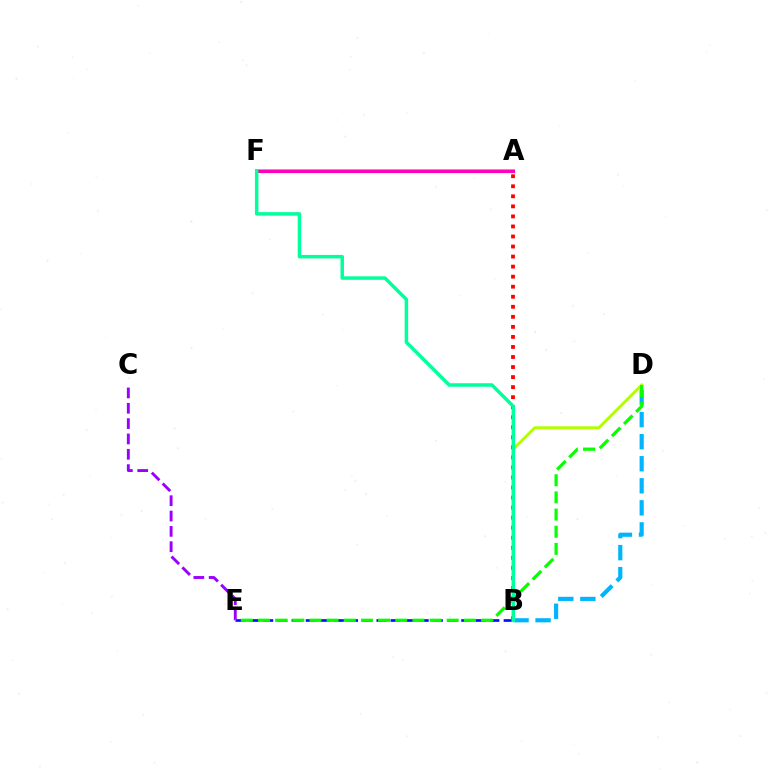{('B', 'E'): [{'color': '#0010ff', 'line_style': 'dashed', 'thickness': 1.92}], ('A', 'F'): [{'color': '#ffa500', 'line_style': 'solid', 'thickness': 2.85}, {'color': '#ff00bd', 'line_style': 'solid', 'thickness': 2.24}], ('A', 'B'): [{'color': '#ff0000', 'line_style': 'dotted', 'thickness': 2.73}], ('B', 'D'): [{'color': '#00b5ff', 'line_style': 'dashed', 'thickness': 3.0}, {'color': '#b3ff00', 'line_style': 'solid', 'thickness': 2.15}], ('C', 'E'): [{'color': '#9b00ff', 'line_style': 'dashed', 'thickness': 2.08}], ('D', 'E'): [{'color': '#08ff00', 'line_style': 'dashed', 'thickness': 2.33}], ('B', 'F'): [{'color': '#00ff9d', 'line_style': 'solid', 'thickness': 2.51}]}